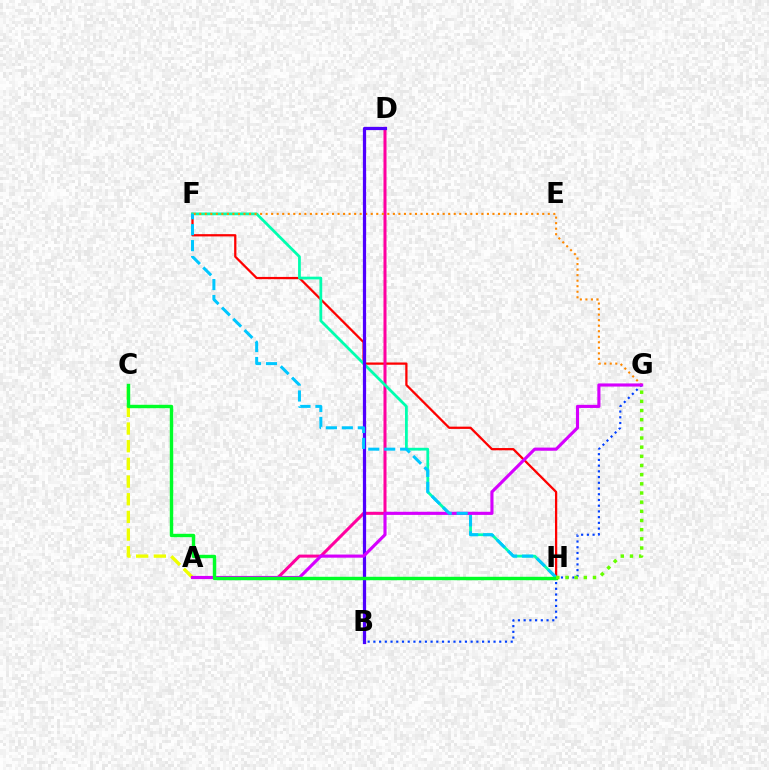{('A', 'C'): [{'color': '#eeff00', 'line_style': 'dashed', 'thickness': 2.4}], ('F', 'H'): [{'color': '#ff0000', 'line_style': 'solid', 'thickness': 1.63}, {'color': '#00ffaf', 'line_style': 'solid', 'thickness': 1.99}, {'color': '#00c7ff', 'line_style': 'dashed', 'thickness': 2.17}], ('A', 'D'): [{'color': '#ff00a0', 'line_style': 'solid', 'thickness': 2.18}], ('F', 'G'): [{'color': '#ff8800', 'line_style': 'dotted', 'thickness': 1.5}], ('B', 'D'): [{'color': '#4f00ff', 'line_style': 'solid', 'thickness': 2.32}], ('B', 'G'): [{'color': '#003fff', 'line_style': 'dotted', 'thickness': 1.55}], ('A', 'G'): [{'color': '#d600ff', 'line_style': 'solid', 'thickness': 2.25}], ('C', 'H'): [{'color': '#00ff27', 'line_style': 'solid', 'thickness': 2.46}], ('G', 'H'): [{'color': '#66ff00', 'line_style': 'dotted', 'thickness': 2.49}]}